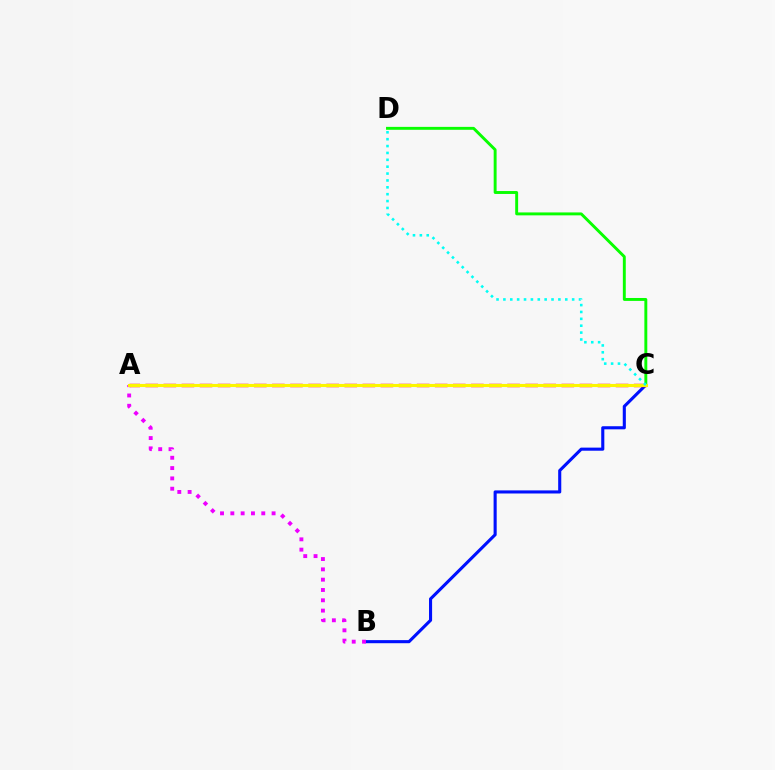{('B', 'C'): [{'color': '#0010ff', 'line_style': 'solid', 'thickness': 2.23}], ('C', 'D'): [{'color': '#08ff00', 'line_style': 'solid', 'thickness': 2.1}, {'color': '#00fff6', 'line_style': 'dotted', 'thickness': 1.87}], ('A', 'B'): [{'color': '#ee00ff', 'line_style': 'dotted', 'thickness': 2.8}], ('A', 'C'): [{'color': '#ff0000', 'line_style': 'dashed', 'thickness': 2.46}, {'color': '#fcf500', 'line_style': 'solid', 'thickness': 2.23}]}